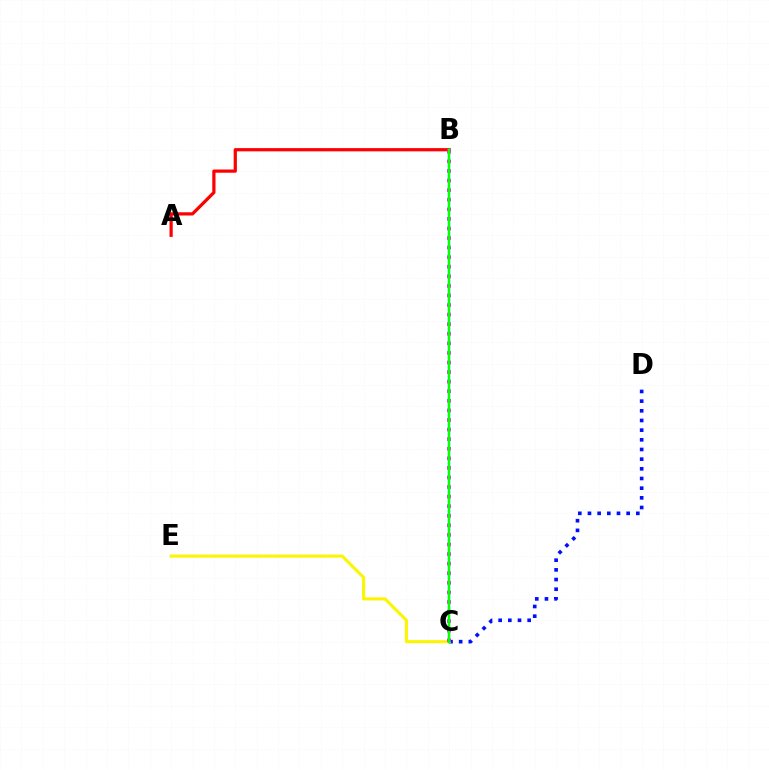{('A', 'B'): [{'color': '#ff0000', 'line_style': 'solid', 'thickness': 2.32}], ('C', 'D'): [{'color': '#0010ff', 'line_style': 'dotted', 'thickness': 2.63}], ('B', 'C'): [{'color': '#00fff6', 'line_style': 'solid', 'thickness': 1.78}, {'color': '#ee00ff', 'line_style': 'dotted', 'thickness': 2.6}, {'color': '#08ff00', 'line_style': 'solid', 'thickness': 1.7}], ('C', 'E'): [{'color': '#fcf500', 'line_style': 'solid', 'thickness': 2.2}]}